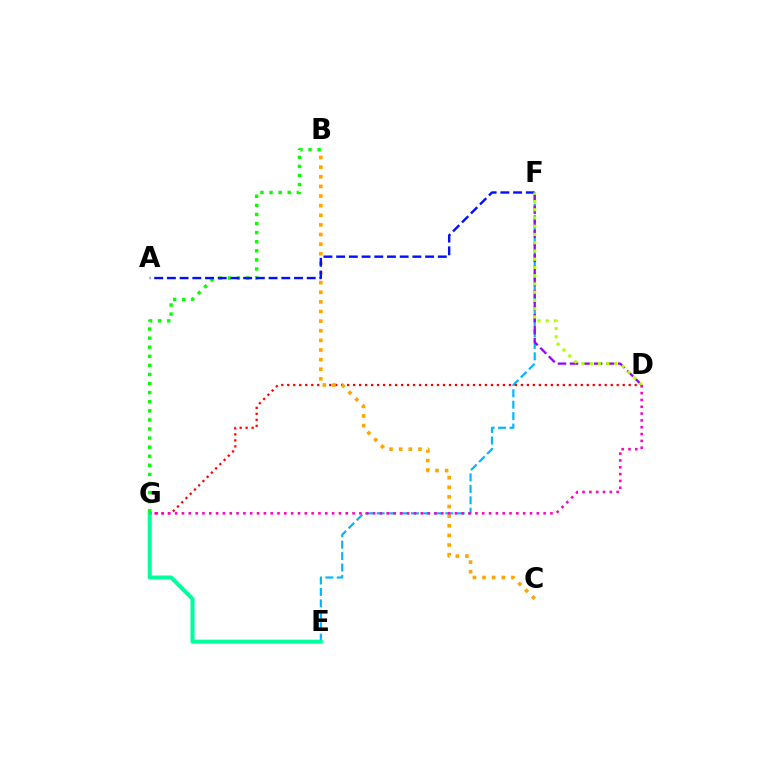{('E', 'F'): [{'color': '#00b5ff', 'line_style': 'dashed', 'thickness': 1.55}], ('D', 'G'): [{'color': '#ff0000', 'line_style': 'dotted', 'thickness': 1.63}, {'color': '#ff00bd', 'line_style': 'dotted', 'thickness': 1.85}], ('E', 'G'): [{'color': '#00ff9d', 'line_style': 'solid', 'thickness': 2.89}], ('B', 'C'): [{'color': '#ffa500', 'line_style': 'dotted', 'thickness': 2.61}], ('B', 'G'): [{'color': '#08ff00', 'line_style': 'dotted', 'thickness': 2.47}], ('D', 'F'): [{'color': '#9b00ff', 'line_style': 'dashed', 'thickness': 1.64}, {'color': '#b3ff00', 'line_style': 'dotted', 'thickness': 2.24}], ('A', 'F'): [{'color': '#0010ff', 'line_style': 'dashed', 'thickness': 1.73}]}